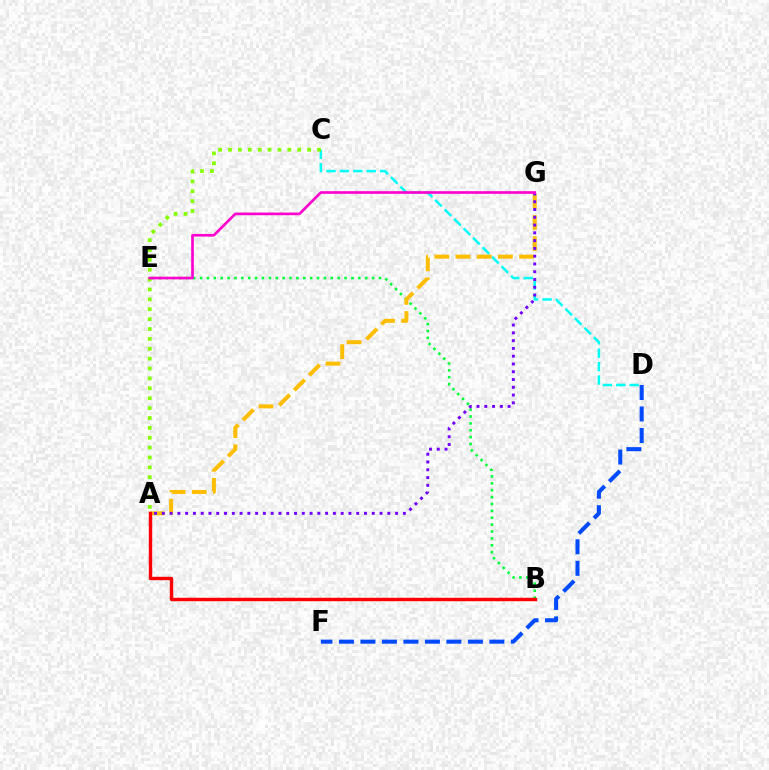{('B', 'E'): [{'color': '#00ff39', 'line_style': 'dotted', 'thickness': 1.87}], ('C', 'D'): [{'color': '#00fff6', 'line_style': 'dashed', 'thickness': 1.82}], ('A', 'C'): [{'color': '#84ff00', 'line_style': 'dotted', 'thickness': 2.69}], ('A', 'G'): [{'color': '#ffbd00', 'line_style': 'dashed', 'thickness': 2.88}, {'color': '#7200ff', 'line_style': 'dotted', 'thickness': 2.11}], ('A', 'B'): [{'color': '#ff0000', 'line_style': 'solid', 'thickness': 2.45}], ('E', 'G'): [{'color': '#ff00cf', 'line_style': 'solid', 'thickness': 1.91}], ('D', 'F'): [{'color': '#004bff', 'line_style': 'dashed', 'thickness': 2.92}]}